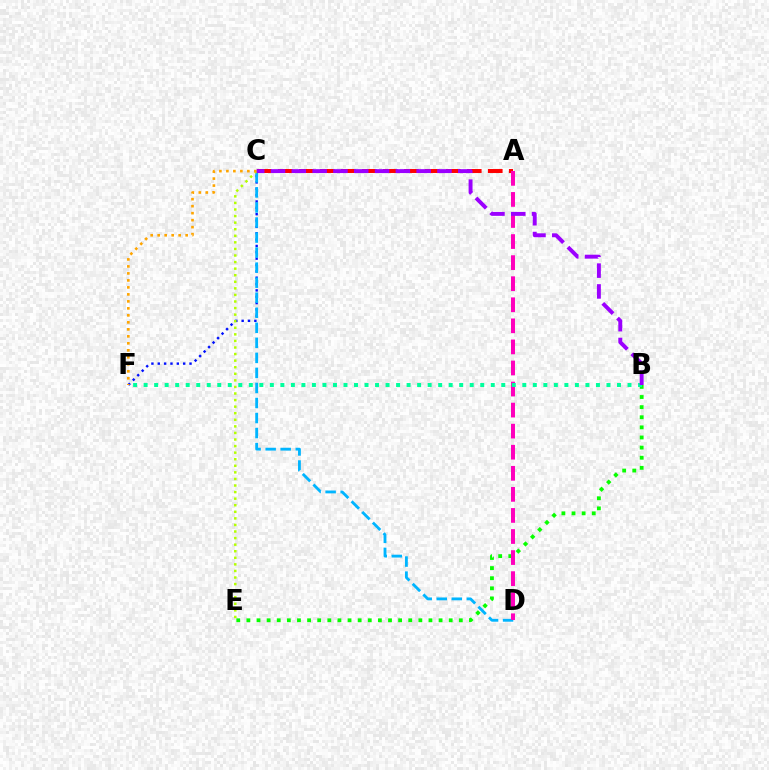{('A', 'C'): [{'color': '#ff0000', 'line_style': 'dashed', 'thickness': 2.85}], ('B', 'E'): [{'color': '#08ff00', 'line_style': 'dotted', 'thickness': 2.75}], ('C', 'F'): [{'color': '#0010ff', 'line_style': 'dotted', 'thickness': 1.73}, {'color': '#ffa500', 'line_style': 'dotted', 'thickness': 1.9}], ('C', 'D'): [{'color': '#00b5ff', 'line_style': 'dashed', 'thickness': 2.04}], ('C', 'E'): [{'color': '#b3ff00', 'line_style': 'dotted', 'thickness': 1.79}], ('A', 'D'): [{'color': '#ff00bd', 'line_style': 'dashed', 'thickness': 2.86}], ('B', 'F'): [{'color': '#00ff9d', 'line_style': 'dotted', 'thickness': 2.86}], ('B', 'C'): [{'color': '#9b00ff', 'line_style': 'dashed', 'thickness': 2.83}]}